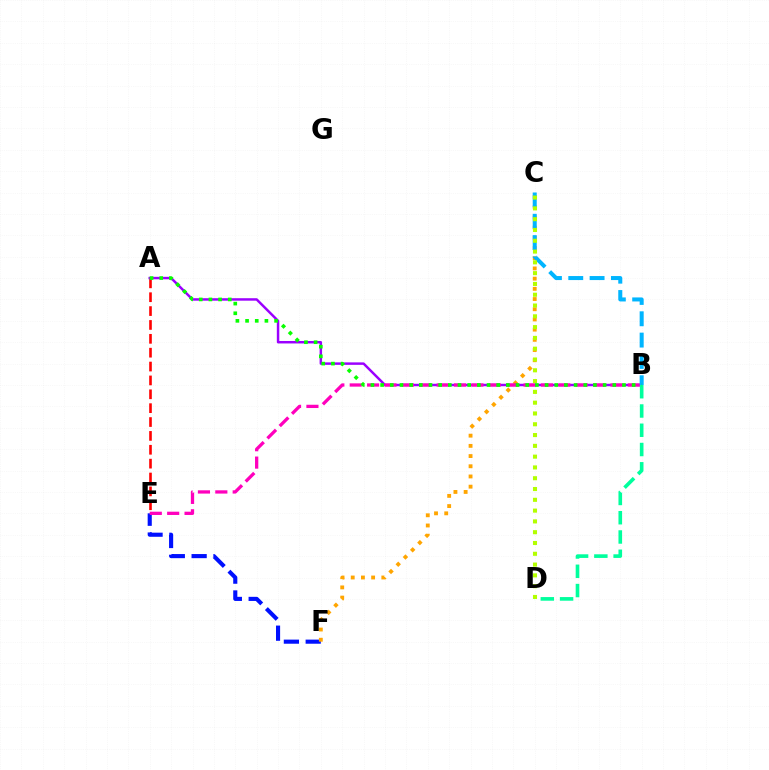{('E', 'F'): [{'color': '#0010ff', 'line_style': 'dashed', 'thickness': 2.96}], ('A', 'E'): [{'color': '#ff0000', 'line_style': 'dashed', 'thickness': 1.88}], ('C', 'F'): [{'color': '#ffa500', 'line_style': 'dotted', 'thickness': 2.77}], ('A', 'B'): [{'color': '#9b00ff', 'line_style': 'solid', 'thickness': 1.78}, {'color': '#08ff00', 'line_style': 'dotted', 'thickness': 2.63}], ('B', 'E'): [{'color': '#ff00bd', 'line_style': 'dashed', 'thickness': 2.36}], ('B', 'C'): [{'color': '#00b5ff', 'line_style': 'dashed', 'thickness': 2.9}], ('B', 'D'): [{'color': '#00ff9d', 'line_style': 'dashed', 'thickness': 2.62}], ('C', 'D'): [{'color': '#b3ff00', 'line_style': 'dotted', 'thickness': 2.93}]}